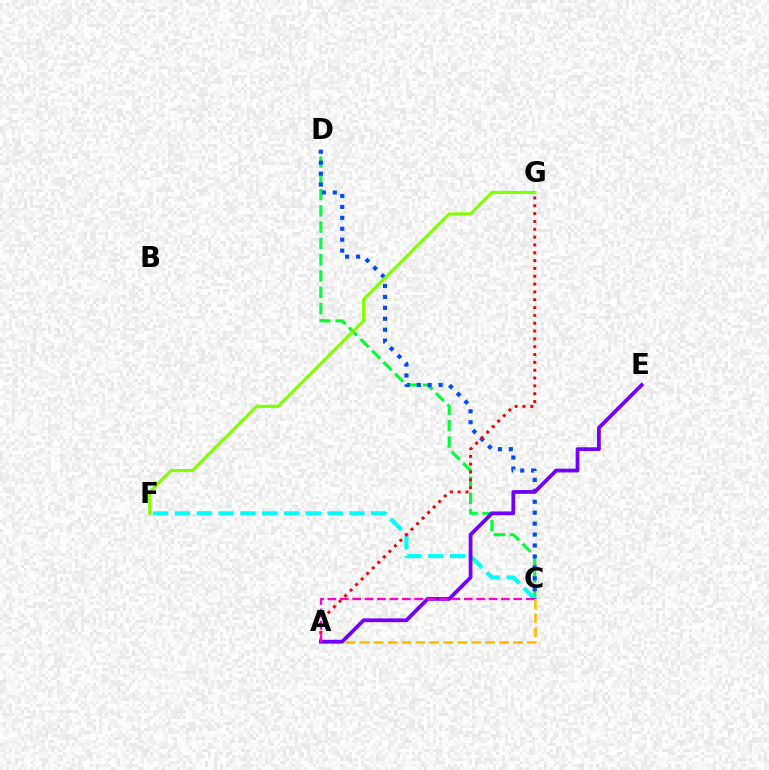{('C', 'D'): [{'color': '#00ff39', 'line_style': 'dashed', 'thickness': 2.21}, {'color': '#004bff', 'line_style': 'dotted', 'thickness': 2.97}], ('C', 'F'): [{'color': '#00fff6', 'line_style': 'dashed', 'thickness': 2.96}], ('A', 'G'): [{'color': '#ff0000', 'line_style': 'dotted', 'thickness': 2.13}], ('A', 'C'): [{'color': '#ffbd00', 'line_style': 'dashed', 'thickness': 1.89}, {'color': '#ff00cf', 'line_style': 'dashed', 'thickness': 1.68}], ('F', 'G'): [{'color': '#84ff00', 'line_style': 'solid', 'thickness': 2.25}], ('A', 'E'): [{'color': '#7200ff', 'line_style': 'solid', 'thickness': 2.72}]}